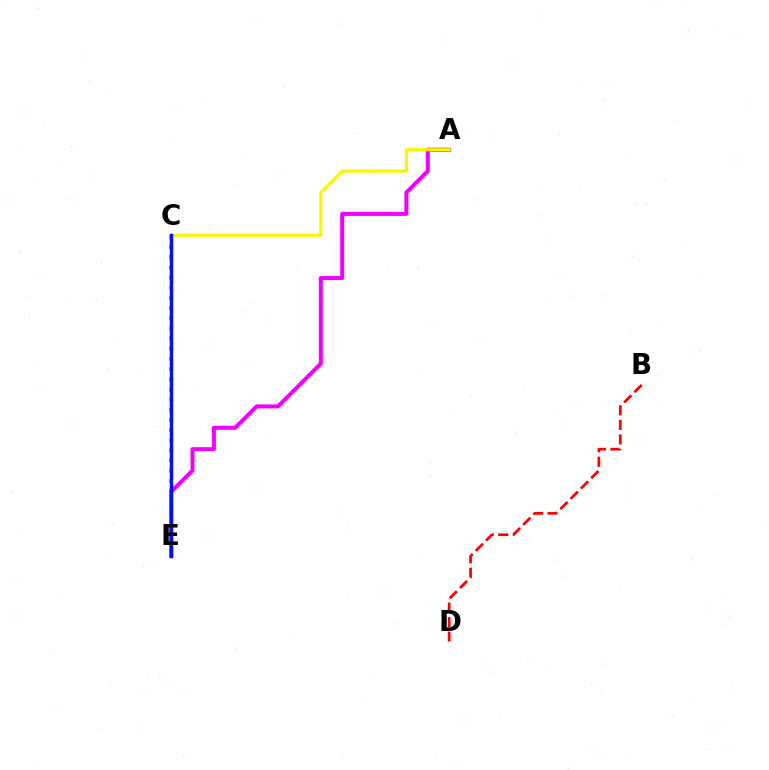{('B', 'D'): [{'color': '#ff0000', 'line_style': 'dashed', 'thickness': 1.98}], ('C', 'E'): [{'color': '#08ff00', 'line_style': 'dotted', 'thickness': 2.76}, {'color': '#00fff6', 'line_style': 'dashed', 'thickness': 2.39}, {'color': '#0010ff', 'line_style': 'solid', 'thickness': 2.47}], ('A', 'E'): [{'color': '#ee00ff', 'line_style': 'solid', 'thickness': 2.88}], ('A', 'C'): [{'color': '#fcf500', 'line_style': 'solid', 'thickness': 2.25}]}